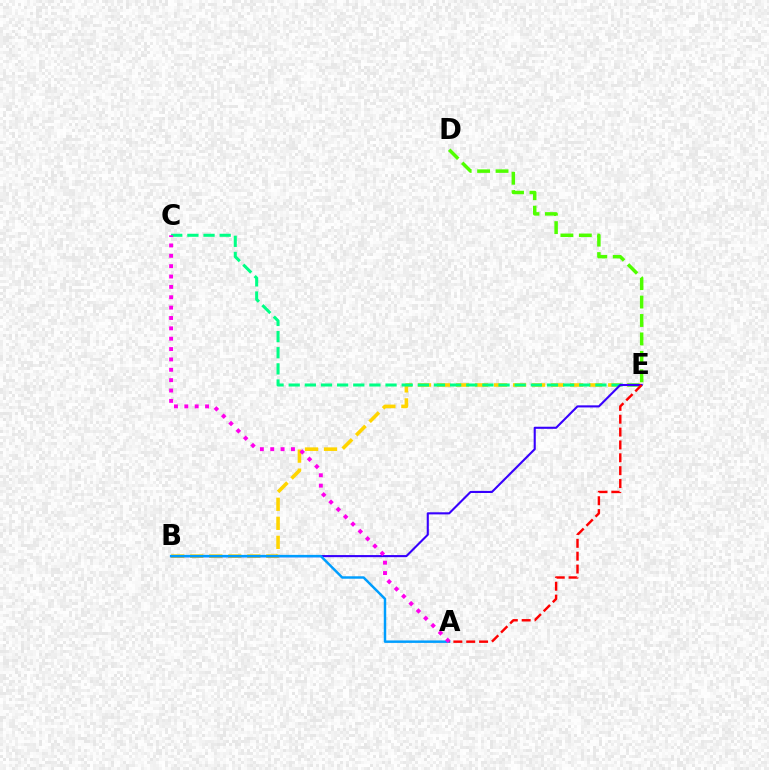{('B', 'E'): [{'color': '#ffd500', 'line_style': 'dashed', 'thickness': 2.58}, {'color': '#3700ff', 'line_style': 'solid', 'thickness': 1.51}], ('C', 'E'): [{'color': '#00ff86', 'line_style': 'dashed', 'thickness': 2.19}], ('A', 'B'): [{'color': '#009eff', 'line_style': 'solid', 'thickness': 1.77}], ('D', 'E'): [{'color': '#4fff00', 'line_style': 'dashed', 'thickness': 2.5}], ('A', 'C'): [{'color': '#ff00ed', 'line_style': 'dotted', 'thickness': 2.82}], ('A', 'E'): [{'color': '#ff0000', 'line_style': 'dashed', 'thickness': 1.75}]}